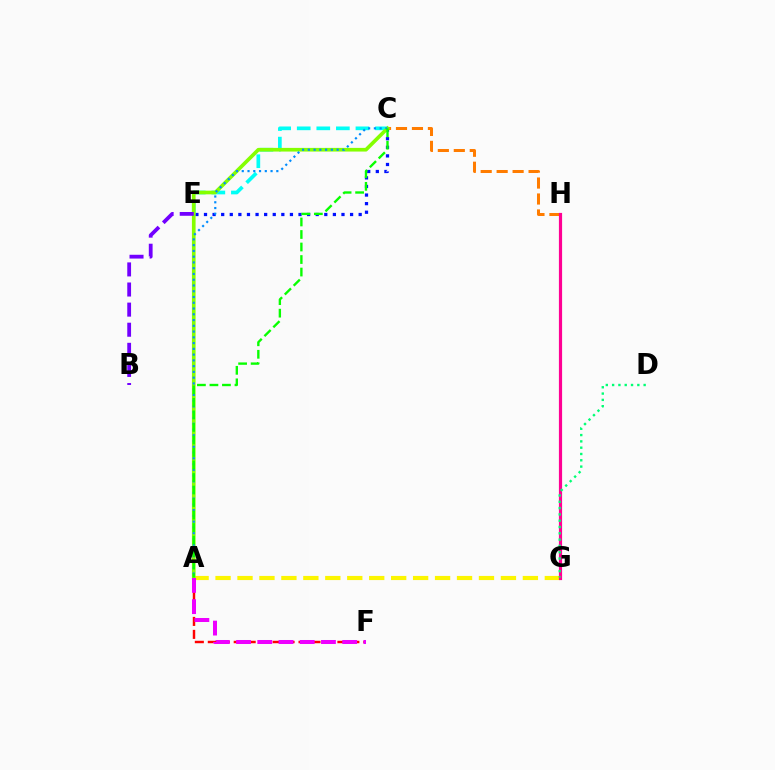{('A', 'F'): [{'color': '#ff0000', 'line_style': 'dashed', 'thickness': 1.76}, {'color': '#ee00ff', 'line_style': 'dashed', 'thickness': 2.88}], ('A', 'G'): [{'color': '#fcf500', 'line_style': 'dashed', 'thickness': 2.98}], ('C', 'E'): [{'color': '#0010ff', 'line_style': 'dotted', 'thickness': 2.33}, {'color': '#00fff6', 'line_style': 'dashed', 'thickness': 2.66}], ('C', 'H'): [{'color': '#ff7c00', 'line_style': 'dashed', 'thickness': 2.17}], ('G', 'H'): [{'color': '#ff0094', 'line_style': 'solid', 'thickness': 2.3}], ('A', 'C'): [{'color': '#84ff00', 'line_style': 'solid', 'thickness': 2.64}, {'color': '#008cff', 'line_style': 'dotted', 'thickness': 1.57}, {'color': '#08ff00', 'line_style': 'dashed', 'thickness': 1.7}], ('B', 'E'): [{'color': '#7200ff', 'line_style': 'dashed', 'thickness': 2.73}], ('D', 'G'): [{'color': '#00ff74', 'line_style': 'dotted', 'thickness': 1.71}]}